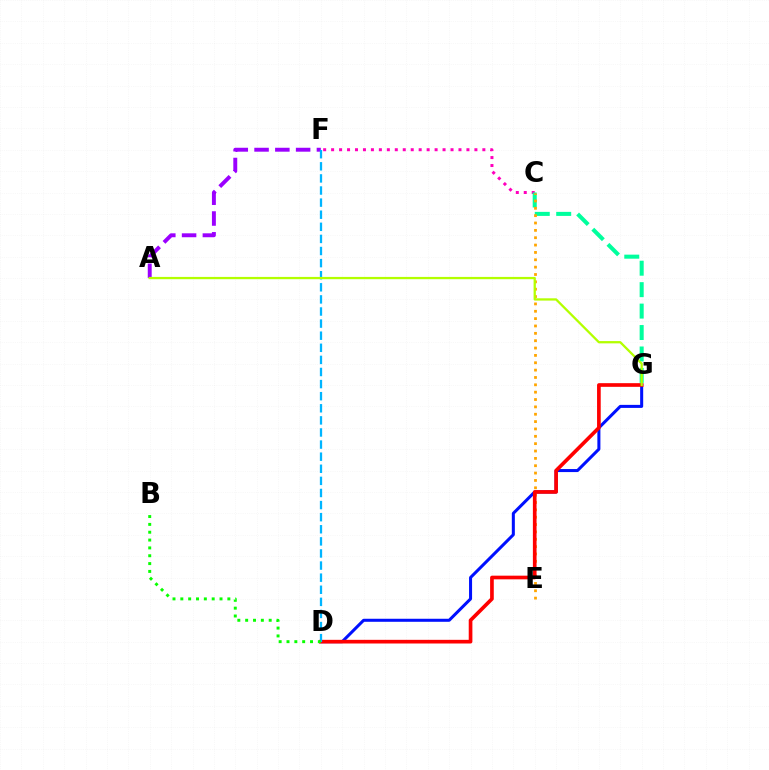{('C', 'F'): [{'color': '#ff00bd', 'line_style': 'dotted', 'thickness': 2.16}], ('D', 'G'): [{'color': '#0010ff', 'line_style': 'solid', 'thickness': 2.18}, {'color': '#ff0000', 'line_style': 'solid', 'thickness': 2.64}], ('A', 'F'): [{'color': '#9b00ff', 'line_style': 'dashed', 'thickness': 2.82}], ('C', 'G'): [{'color': '#00ff9d', 'line_style': 'dashed', 'thickness': 2.91}], ('C', 'E'): [{'color': '#ffa500', 'line_style': 'dotted', 'thickness': 2.0}], ('D', 'F'): [{'color': '#00b5ff', 'line_style': 'dashed', 'thickness': 1.64}], ('B', 'D'): [{'color': '#08ff00', 'line_style': 'dotted', 'thickness': 2.13}], ('A', 'G'): [{'color': '#b3ff00', 'line_style': 'solid', 'thickness': 1.64}]}